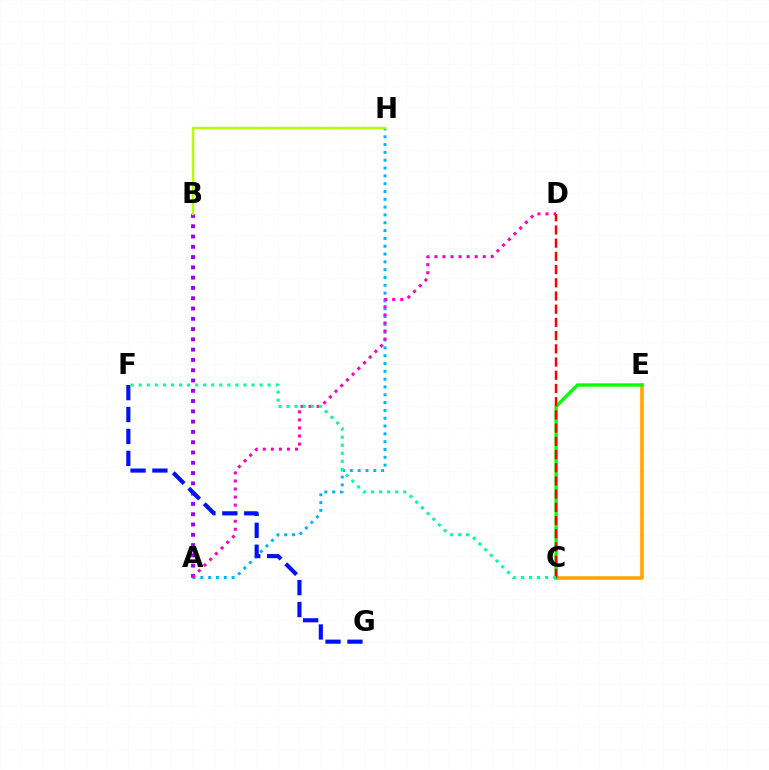{('A', 'H'): [{'color': '#00b5ff', 'line_style': 'dotted', 'thickness': 2.12}], ('C', 'E'): [{'color': '#ffa500', 'line_style': 'solid', 'thickness': 2.58}, {'color': '#08ff00', 'line_style': 'solid', 'thickness': 2.44}], ('A', 'B'): [{'color': '#9b00ff', 'line_style': 'dotted', 'thickness': 2.79}], ('A', 'D'): [{'color': '#ff00bd', 'line_style': 'dotted', 'thickness': 2.19}], ('B', 'H'): [{'color': '#b3ff00', 'line_style': 'solid', 'thickness': 1.78}], ('F', 'G'): [{'color': '#0010ff', 'line_style': 'dashed', 'thickness': 2.98}], ('C', 'D'): [{'color': '#ff0000', 'line_style': 'dashed', 'thickness': 1.79}], ('C', 'F'): [{'color': '#00ff9d', 'line_style': 'dotted', 'thickness': 2.19}]}